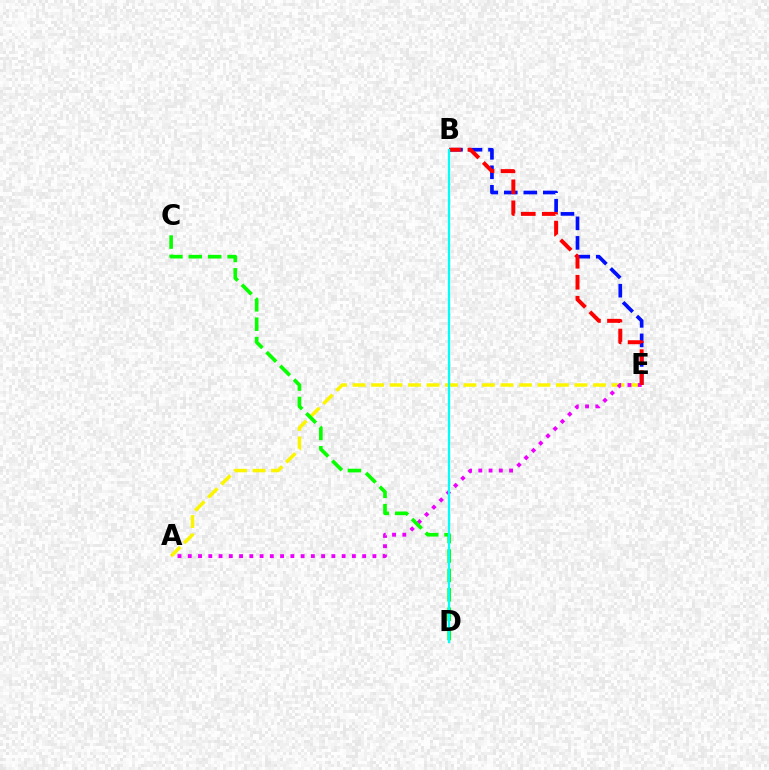{('A', 'E'): [{'color': '#fcf500', 'line_style': 'dashed', 'thickness': 2.51}, {'color': '#ee00ff', 'line_style': 'dotted', 'thickness': 2.79}], ('C', 'D'): [{'color': '#08ff00', 'line_style': 'dashed', 'thickness': 2.64}], ('B', 'E'): [{'color': '#0010ff', 'line_style': 'dashed', 'thickness': 2.65}, {'color': '#ff0000', 'line_style': 'dashed', 'thickness': 2.85}], ('B', 'D'): [{'color': '#00fff6', 'line_style': 'solid', 'thickness': 1.61}]}